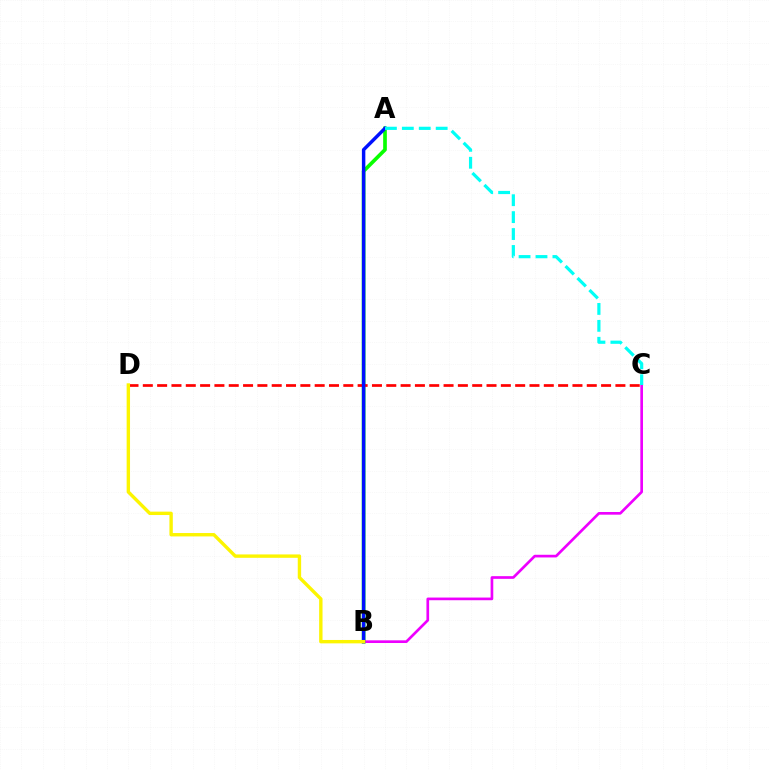{('A', 'B'): [{'color': '#08ff00', 'line_style': 'solid', 'thickness': 2.65}, {'color': '#0010ff', 'line_style': 'solid', 'thickness': 2.48}], ('B', 'C'): [{'color': '#ee00ff', 'line_style': 'solid', 'thickness': 1.93}], ('C', 'D'): [{'color': '#ff0000', 'line_style': 'dashed', 'thickness': 1.95}], ('A', 'C'): [{'color': '#00fff6', 'line_style': 'dashed', 'thickness': 2.3}], ('B', 'D'): [{'color': '#fcf500', 'line_style': 'solid', 'thickness': 2.43}]}